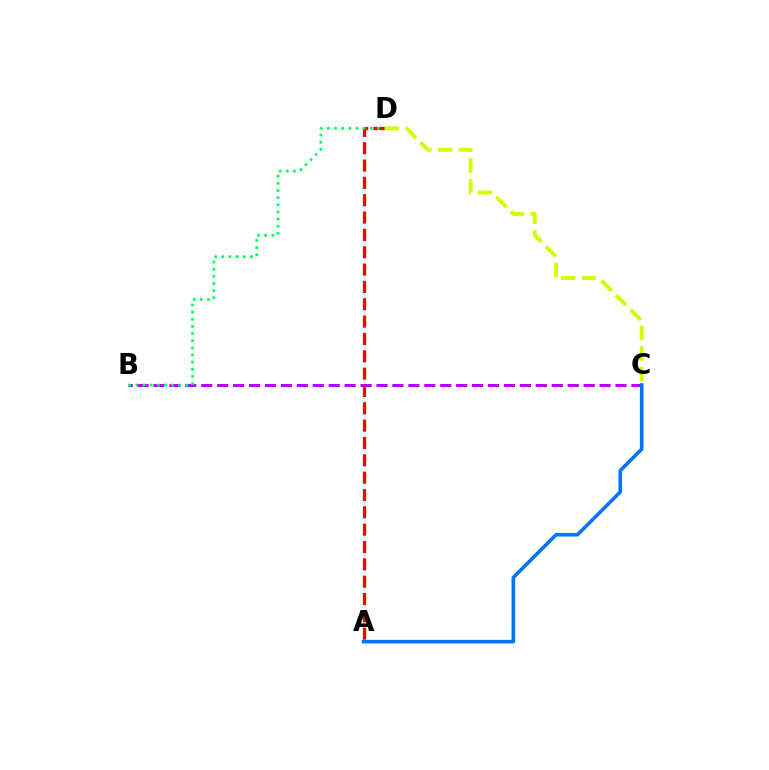{('B', 'C'): [{'color': '#b900ff', 'line_style': 'dashed', 'thickness': 2.16}], ('A', 'D'): [{'color': '#ff0000', 'line_style': 'dashed', 'thickness': 2.36}], ('B', 'D'): [{'color': '#00ff5c', 'line_style': 'dotted', 'thickness': 1.94}], ('C', 'D'): [{'color': '#d1ff00', 'line_style': 'dashed', 'thickness': 2.8}], ('A', 'C'): [{'color': '#0074ff', 'line_style': 'solid', 'thickness': 2.59}]}